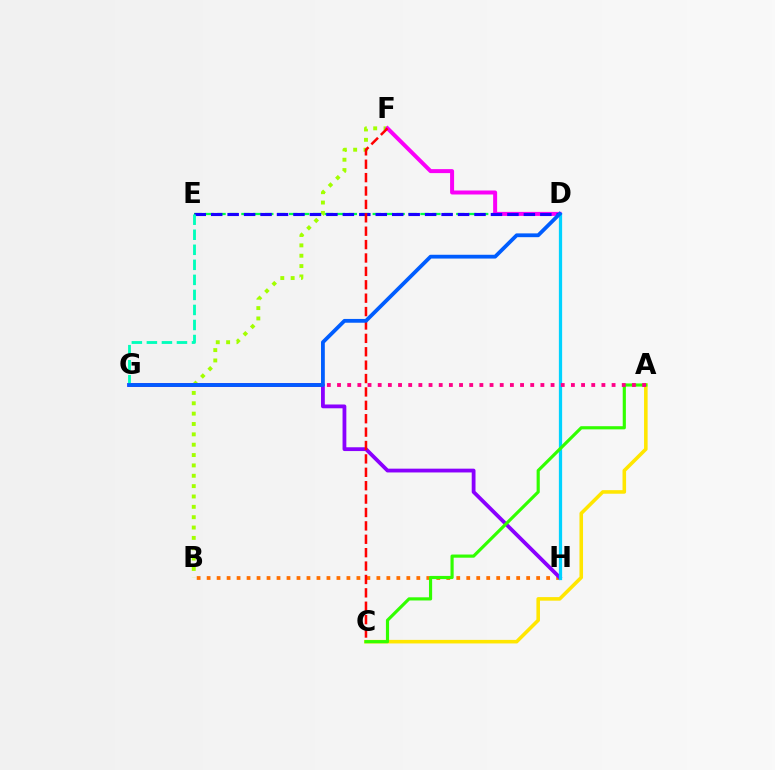{('B', 'F'): [{'color': '#a2ff00', 'line_style': 'dotted', 'thickness': 2.81}], ('B', 'H'): [{'color': '#ff7000', 'line_style': 'dotted', 'thickness': 2.71}], ('D', 'E'): [{'color': '#00ff45', 'line_style': 'dashed', 'thickness': 1.62}, {'color': '#1900ff', 'line_style': 'dashed', 'thickness': 2.24}], ('G', 'H'): [{'color': '#8a00ff', 'line_style': 'solid', 'thickness': 2.73}], ('D', 'F'): [{'color': '#fa00f9', 'line_style': 'solid', 'thickness': 2.87}], ('A', 'C'): [{'color': '#ffe600', 'line_style': 'solid', 'thickness': 2.57}, {'color': '#31ff00', 'line_style': 'solid', 'thickness': 2.27}], ('D', 'H'): [{'color': '#00d3ff', 'line_style': 'solid', 'thickness': 2.34}], ('C', 'F'): [{'color': '#ff0000', 'line_style': 'dashed', 'thickness': 1.82}], ('E', 'G'): [{'color': '#00ffbb', 'line_style': 'dashed', 'thickness': 2.04}], ('A', 'G'): [{'color': '#ff0088', 'line_style': 'dotted', 'thickness': 2.76}], ('D', 'G'): [{'color': '#005dff', 'line_style': 'solid', 'thickness': 2.73}]}